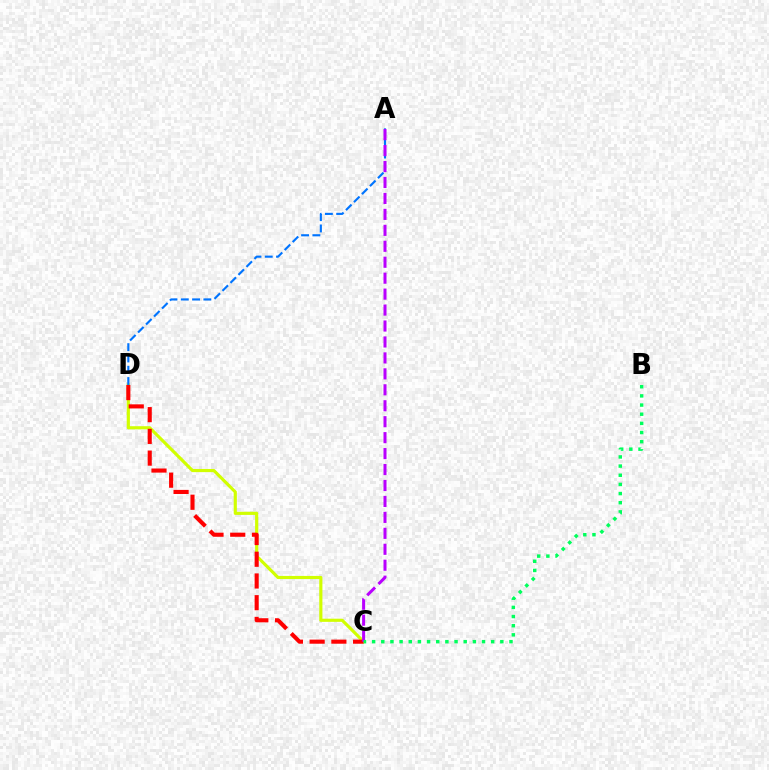{('C', 'D'): [{'color': '#d1ff00', 'line_style': 'solid', 'thickness': 2.27}, {'color': '#ff0000', 'line_style': 'dashed', 'thickness': 2.95}], ('A', 'D'): [{'color': '#0074ff', 'line_style': 'dashed', 'thickness': 1.53}], ('A', 'C'): [{'color': '#b900ff', 'line_style': 'dashed', 'thickness': 2.17}], ('B', 'C'): [{'color': '#00ff5c', 'line_style': 'dotted', 'thickness': 2.49}]}